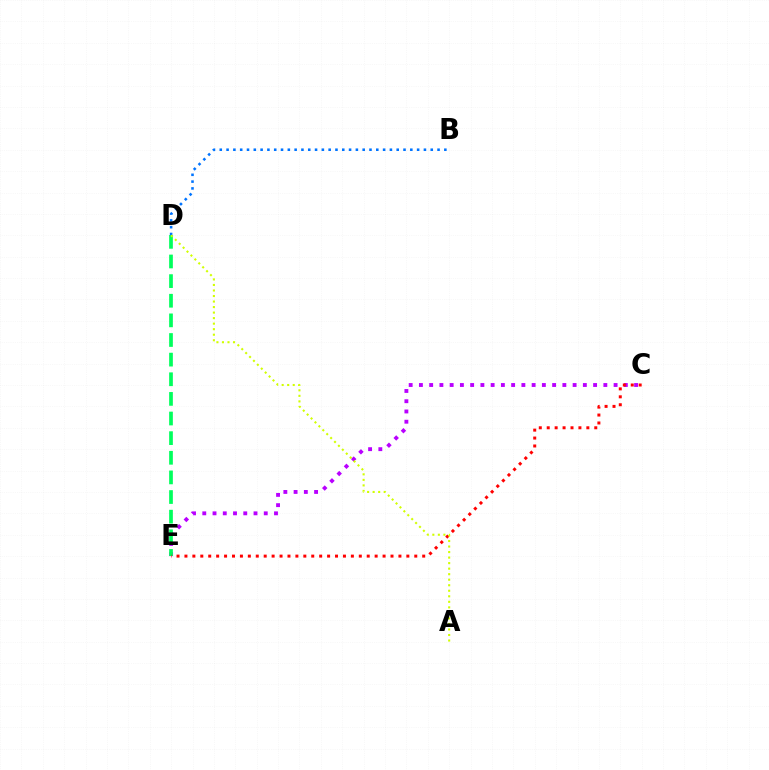{('C', 'E'): [{'color': '#b900ff', 'line_style': 'dotted', 'thickness': 2.78}, {'color': '#ff0000', 'line_style': 'dotted', 'thickness': 2.15}], ('D', 'E'): [{'color': '#00ff5c', 'line_style': 'dashed', 'thickness': 2.67}], ('B', 'D'): [{'color': '#0074ff', 'line_style': 'dotted', 'thickness': 1.85}], ('A', 'D'): [{'color': '#d1ff00', 'line_style': 'dotted', 'thickness': 1.5}]}